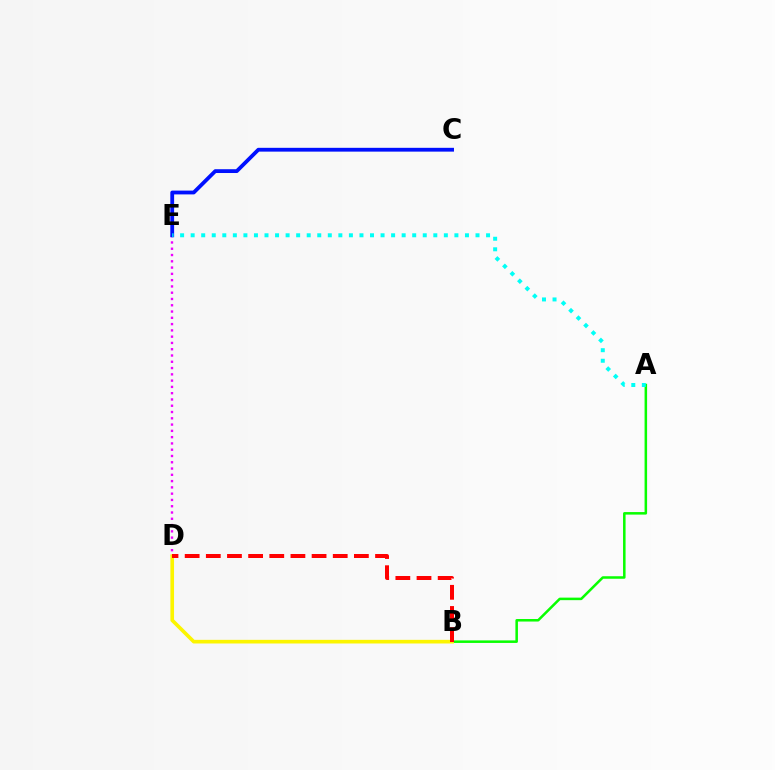{('A', 'B'): [{'color': '#08ff00', 'line_style': 'solid', 'thickness': 1.82}], ('D', 'E'): [{'color': '#ee00ff', 'line_style': 'dotted', 'thickness': 1.71}], ('C', 'E'): [{'color': '#0010ff', 'line_style': 'solid', 'thickness': 2.74}], ('B', 'D'): [{'color': '#fcf500', 'line_style': 'solid', 'thickness': 2.62}, {'color': '#ff0000', 'line_style': 'dashed', 'thickness': 2.87}], ('A', 'E'): [{'color': '#00fff6', 'line_style': 'dotted', 'thickness': 2.87}]}